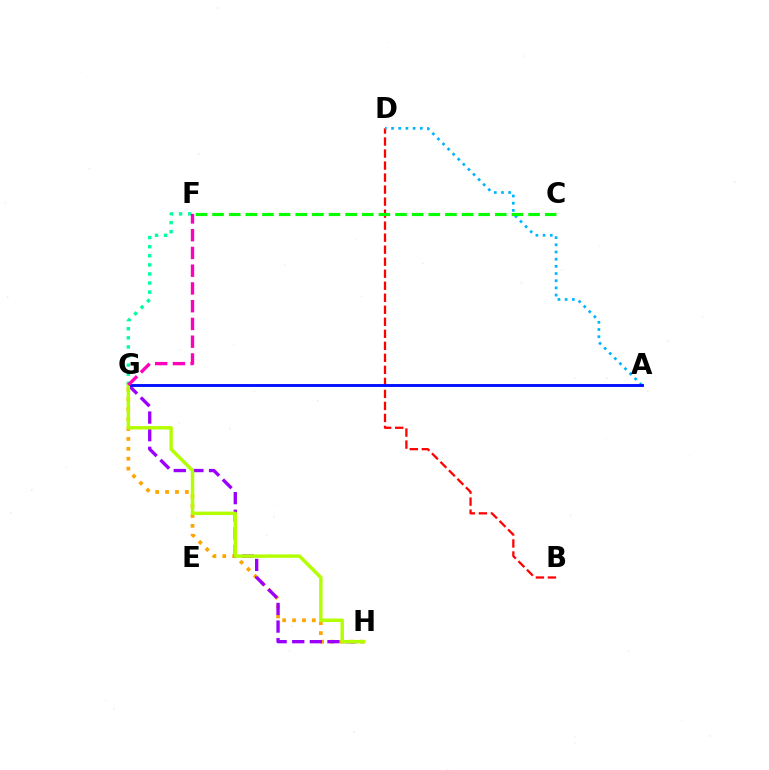{('B', 'D'): [{'color': '#ff0000', 'line_style': 'dashed', 'thickness': 1.63}], ('A', 'D'): [{'color': '#00b5ff', 'line_style': 'dotted', 'thickness': 1.95}], ('F', 'G'): [{'color': '#00ff9d', 'line_style': 'dotted', 'thickness': 2.47}, {'color': '#ff00bd', 'line_style': 'dashed', 'thickness': 2.41}], ('G', 'H'): [{'color': '#ffa500', 'line_style': 'dotted', 'thickness': 2.69}, {'color': '#9b00ff', 'line_style': 'dashed', 'thickness': 2.4}, {'color': '#b3ff00', 'line_style': 'solid', 'thickness': 2.47}], ('C', 'F'): [{'color': '#08ff00', 'line_style': 'dashed', 'thickness': 2.26}], ('A', 'G'): [{'color': '#0010ff', 'line_style': 'solid', 'thickness': 2.09}]}